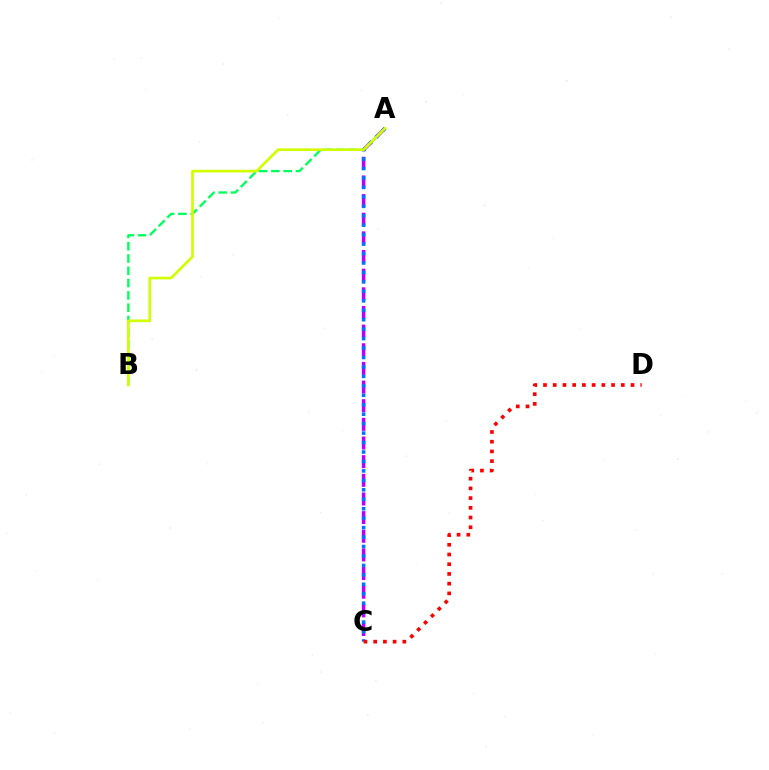{('A', 'C'): [{'color': '#b900ff', 'line_style': 'dashed', 'thickness': 2.53}, {'color': '#0074ff', 'line_style': 'dotted', 'thickness': 2.57}], ('A', 'B'): [{'color': '#00ff5c', 'line_style': 'dashed', 'thickness': 1.67}, {'color': '#d1ff00', 'line_style': 'solid', 'thickness': 1.92}], ('C', 'D'): [{'color': '#ff0000', 'line_style': 'dotted', 'thickness': 2.64}]}